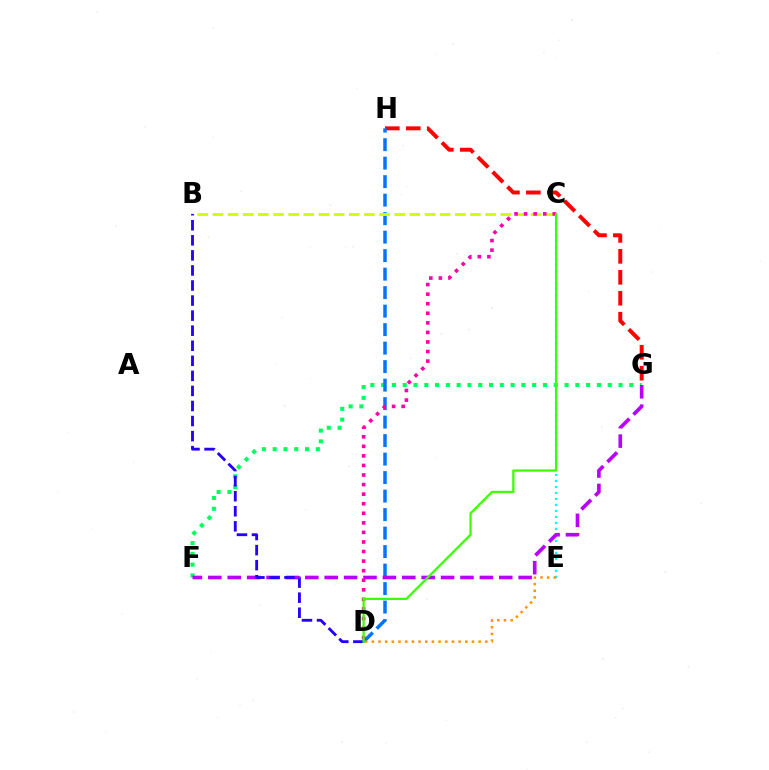{('C', 'E'): [{'color': '#00fff6', 'line_style': 'dotted', 'thickness': 1.63}], ('G', 'H'): [{'color': '#ff0000', 'line_style': 'dashed', 'thickness': 2.85}], ('F', 'G'): [{'color': '#00ff5c', 'line_style': 'dotted', 'thickness': 2.93}, {'color': '#b900ff', 'line_style': 'dashed', 'thickness': 2.63}], ('D', 'H'): [{'color': '#0074ff', 'line_style': 'dashed', 'thickness': 2.51}], ('D', 'E'): [{'color': '#ff9400', 'line_style': 'dotted', 'thickness': 1.81}], ('B', 'C'): [{'color': '#d1ff00', 'line_style': 'dashed', 'thickness': 2.06}], ('B', 'D'): [{'color': '#2500ff', 'line_style': 'dashed', 'thickness': 2.05}], ('C', 'D'): [{'color': '#ff00ac', 'line_style': 'dotted', 'thickness': 2.6}, {'color': '#3dff00', 'line_style': 'solid', 'thickness': 1.63}]}